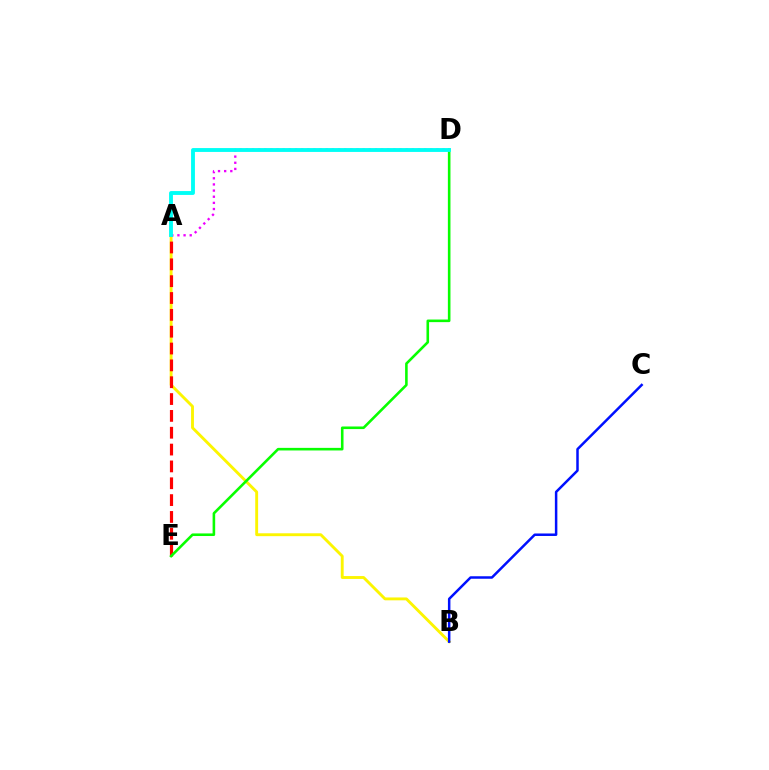{('A', 'B'): [{'color': '#fcf500', 'line_style': 'solid', 'thickness': 2.07}], ('A', 'E'): [{'color': '#ff0000', 'line_style': 'dashed', 'thickness': 2.29}], ('B', 'C'): [{'color': '#0010ff', 'line_style': 'solid', 'thickness': 1.8}], ('A', 'D'): [{'color': '#ee00ff', 'line_style': 'dotted', 'thickness': 1.67}, {'color': '#00fff6', 'line_style': 'solid', 'thickness': 2.78}], ('D', 'E'): [{'color': '#08ff00', 'line_style': 'solid', 'thickness': 1.87}]}